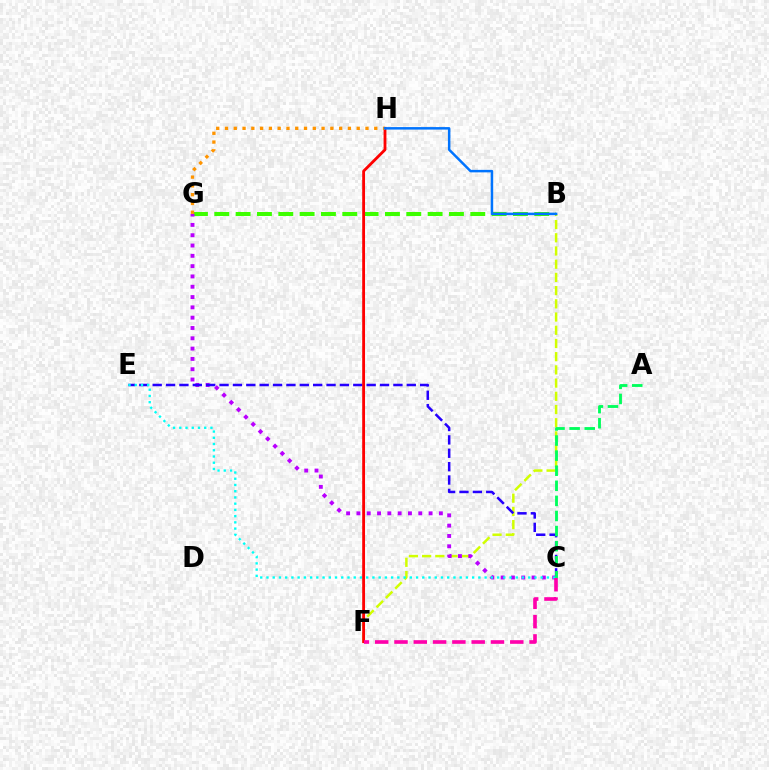{('B', 'F'): [{'color': '#d1ff00', 'line_style': 'dashed', 'thickness': 1.79}], ('B', 'G'): [{'color': '#3dff00', 'line_style': 'dashed', 'thickness': 2.9}], ('C', 'G'): [{'color': '#b900ff', 'line_style': 'dotted', 'thickness': 2.8}], ('C', 'E'): [{'color': '#2500ff', 'line_style': 'dashed', 'thickness': 1.82}, {'color': '#00fff6', 'line_style': 'dotted', 'thickness': 1.69}], ('A', 'C'): [{'color': '#00ff5c', 'line_style': 'dashed', 'thickness': 2.05}], ('F', 'H'): [{'color': '#ff0000', 'line_style': 'solid', 'thickness': 2.04}], ('G', 'H'): [{'color': '#ff9400', 'line_style': 'dotted', 'thickness': 2.39}], ('C', 'F'): [{'color': '#ff00ac', 'line_style': 'dashed', 'thickness': 2.62}], ('B', 'H'): [{'color': '#0074ff', 'line_style': 'solid', 'thickness': 1.8}]}